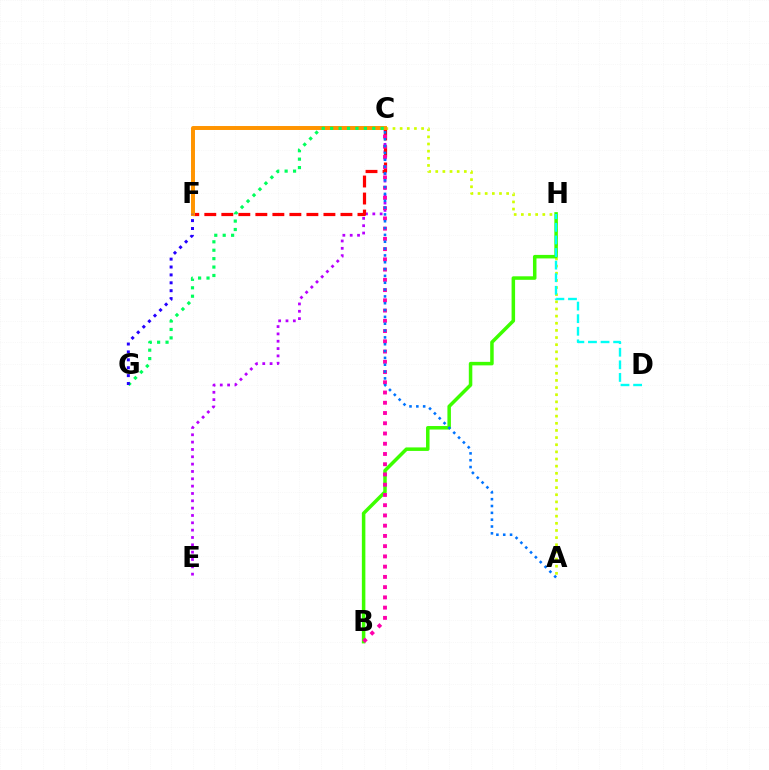{('C', 'E'): [{'color': '#b900ff', 'line_style': 'dotted', 'thickness': 1.99}], ('A', 'C'): [{'color': '#d1ff00', 'line_style': 'dotted', 'thickness': 1.94}, {'color': '#0074ff', 'line_style': 'dotted', 'thickness': 1.86}], ('C', 'F'): [{'color': '#ff0000', 'line_style': 'dashed', 'thickness': 2.31}, {'color': '#ff9400', 'line_style': 'solid', 'thickness': 2.85}], ('B', 'H'): [{'color': '#3dff00', 'line_style': 'solid', 'thickness': 2.53}], ('D', 'H'): [{'color': '#00fff6', 'line_style': 'dashed', 'thickness': 1.71}], ('C', 'G'): [{'color': '#00ff5c', 'line_style': 'dotted', 'thickness': 2.29}], ('B', 'C'): [{'color': '#ff00ac', 'line_style': 'dotted', 'thickness': 2.78}], ('F', 'G'): [{'color': '#2500ff', 'line_style': 'dotted', 'thickness': 2.15}]}